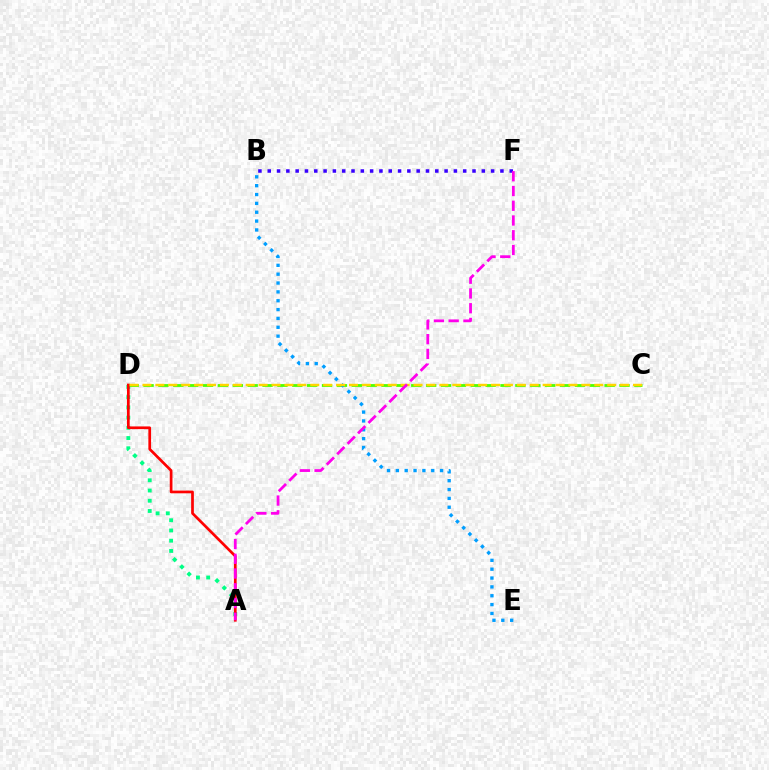{('A', 'D'): [{'color': '#00ff86', 'line_style': 'dotted', 'thickness': 2.78}, {'color': '#ff0000', 'line_style': 'solid', 'thickness': 1.95}], ('C', 'D'): [{'color': '#4fff00', 'line_style': 'dashed', 'thickness': 2.02}, {'color': '#ffd500', 'line_style': 'dashed', 'thickness': 1.75}], ('B', 'E'): [{'color': '#009eff', 'line_style': 'dotted', 'thickness': 2.4}], ('B', 'F'): [{'color': '#3700ff', 'line_style': 'dotted', 'thickness': 2.53}], ('A', 'F'): [{'color': '#ff00ed', 'line_style': 'dashed', 'thickness': 2.0}]}